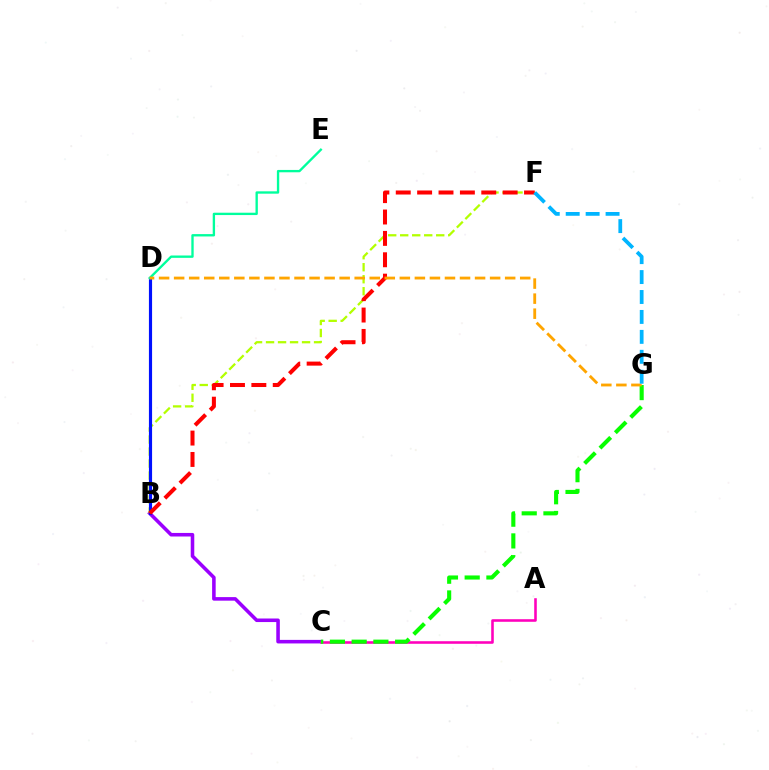{('B', 'C'): [{'color': '#9b00ff', 'line_style': 'solid', 'thickness': 2.56}], ('A', 'C'): [{'color': '#ff00bd', 'line_style': 'solid', 'thickness': 1.86}], ('B', 'F'): [{'color': '#b3ff00', 'line_style': 'dashed', 'thickness': 1.63}, {'color': '#ff0000', 'line_style': 'dashed', 'thickness': 2.9}], ('C', 'G'): [{'color': '#08ff00', 'line_style': 'dashed', 'thickness': 2.95}], ('B', 'D'): [{'color': '#0010ff', 'line_style': 'solid', 'thickness': 2.27}], ('D', 'E'): [{'color': '#00ff9d', 'line_style': 'solid', 'thickness': 1.69}], ('D', 'G'): [{'color': '#ffa500', 'line_style': 'dashed', 'thickness': 2.04}], ('F', 'G'): [{'color': '#00b5ff', 'line_style': 'dashed', 'thickness': 2.71}]}